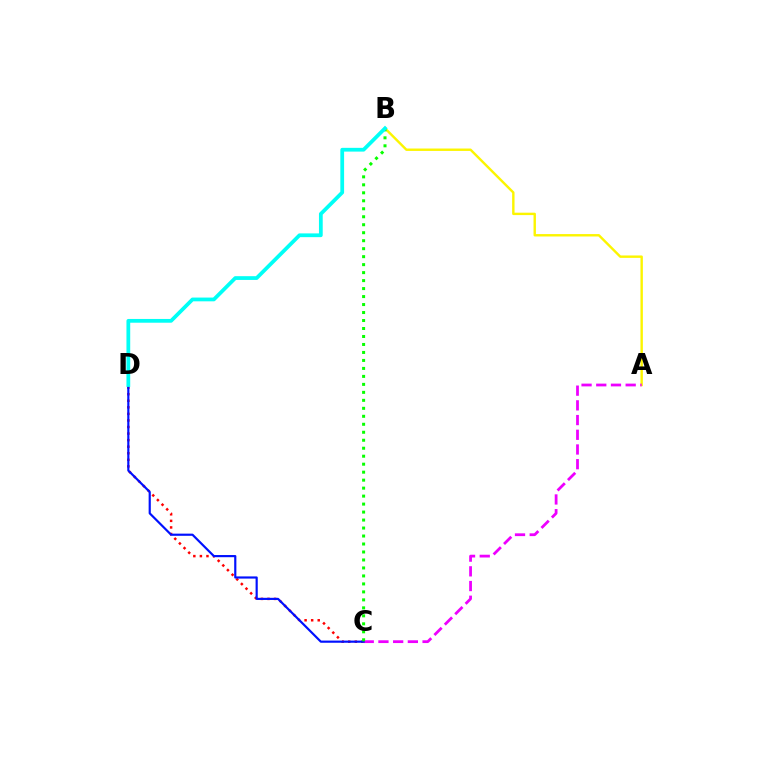{('C', 'D'): [{'color': '#ff0000', 'line_style': 'dotted', 'thickness': 1.78}, {'color': '#0010ff', 'line_style': 'solid', 'thickness': 1.56}], ('A', 'B'): [{'color': '#fcf500', 'line_style': 'solid', 'thickness': 1.73}], ('A', 'C'): [{'color': '#ee00ff', 'line_style': 'dashed', 'thickness': 2.0}], ('B', 'C'): [{'color': '#08ff00', 'line_style': 'dotted', 'thickness': 2.17}], ('B', 'D'): [{'color': '#00fff6', 'line_style': 'solid', 'thickness': 2.71}]}